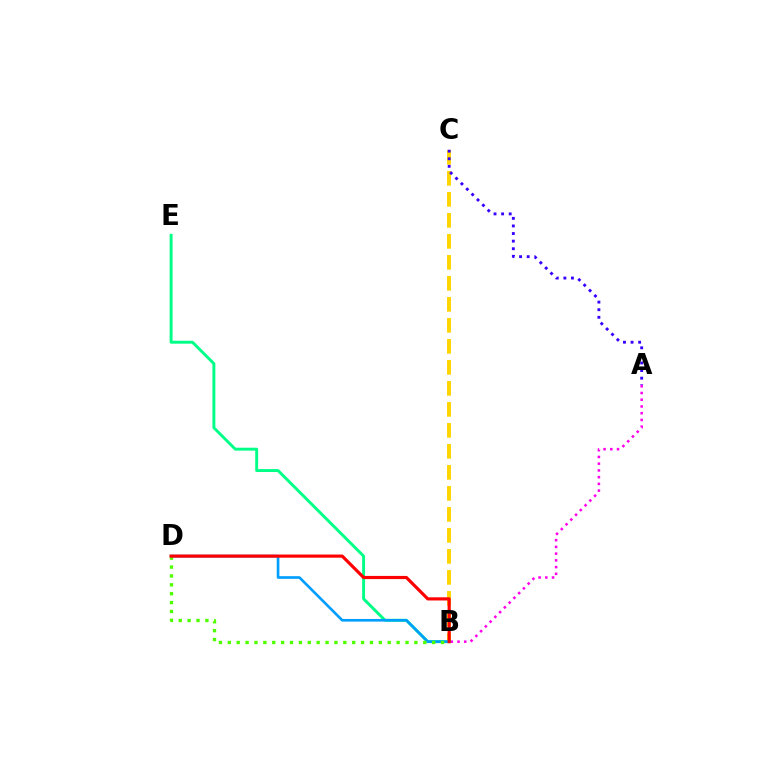{('A', 'B'): [{'color': '#ff00ed', 'line_style': 'dotted', 'thickness': 1.83}], ('B', 'C'): [{'color': '#ffd500', 'line_style': 'dashed', 'thickness': 2.85}], ('B', 'E'): [{'color': '#00ff86', 'line_style': 'solid', 'thickness': 2.1}], ('A', 'C'): [{'color': '#3700ff', 'line_style': 'dotted', 'thickness': 2.06}], ('B', 'D'): [{'color': '#009eff', 'line_style': 'solid', 'thickness': 1.9}, {'color': '#4fff00', 'line_style': 'dotted', 'thickness': 2.41}, {'color': '#ff0000', 'line_style': 'solid', 'thickness': 2.28}]}